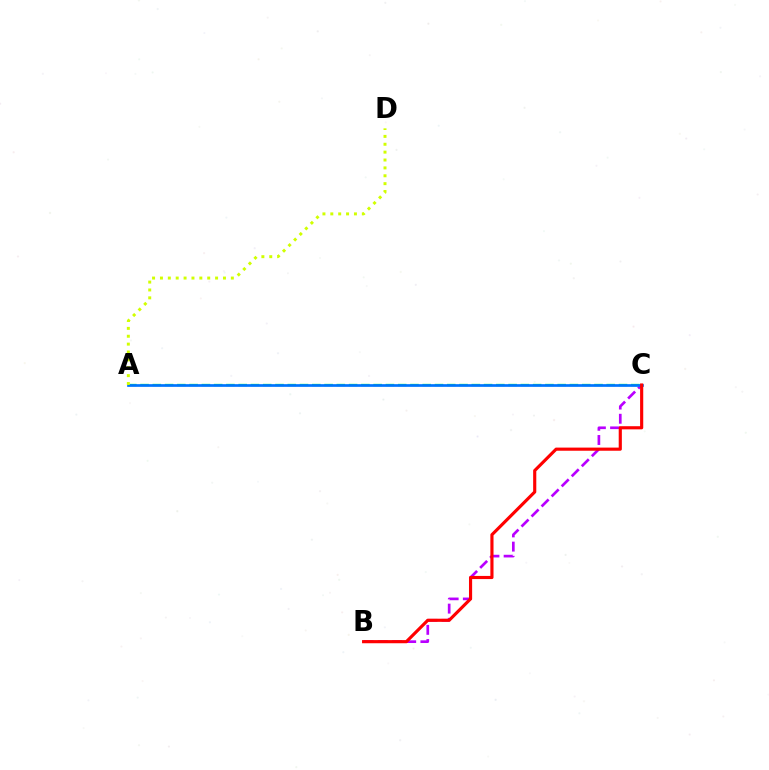{('B', 'C'): [{'color': '#b900ff', 'line_style': 'dashed', 'thickness': 1.93}, {'color': '#ff0000', 'line_style': 'solid', 'thickness': 2.26}], ('A', 'C'): [{'color': '#00ff5c', 'line_style': 'dashed', 'thickness': 1.67}, {'color': '#0074ff', 'line_style': 'solid', 'thickness': 1.94}], ('A', 'D'): [{'color': '#d1ff00', 'line_style': 'dotted', 'thickness': 2.14}]}